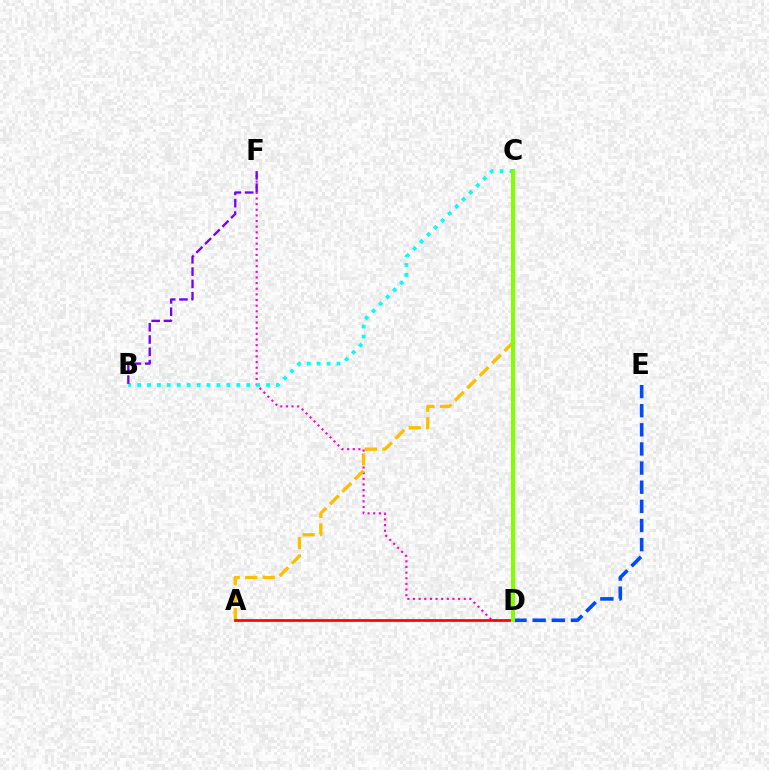{('D', 'E'): [{'color': '#004bff', 'line_style': 'dashed', 'thickness': 2.6}], ('D', 'F'): [{'color': '#ff00cf', 'line_style': 'dotted', 'thickness': 1.53}], ('A', 'C'): [{'color': '#ffbd00', 'line_style': 'dashed', 'thickness': 2.38}], ('A', 'D'): [{'color': '#ff0000', 'line_style': 'solid', 'thickness': 1.93}], ('B', 'C'): [{'color': '#00fff6', 'line_style': 'dotted', 'thickness': 2.69}], ('C', 'D'): [{'color': '#00ff39', 'line_style': 'dashed', 'thickness': 1.96}, {'color': '#84ff00', 'line_style': 'solid', 'thickness': 2.9}], ('B', 'F'): [{'color': '#7200ff', 'line_style': 'dashed', 'thickness': 1.67}]}